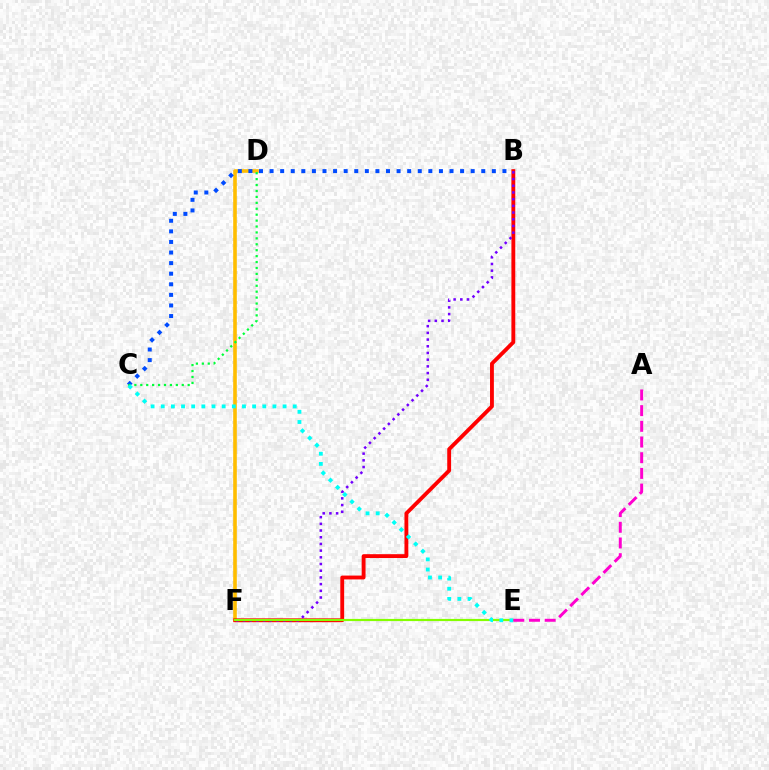{('D', 'F'): [{'color': '#ffbd00', 'line_style': 'solid', 'thickness': 2.6}], ('B', 'C'): [{'color': '#004bff', 'line_style': 'dotted', 'thickness': 2.88}], ('B', 'F'): [{'color': '#ff0000', 'line_style': 'solid', 'thickness': 2.77}, {'color': '#7200ff', 'line_style': 'dotted', 'thickness': 1.82}], ('C', 'D'): [{'color': '#00ff39', 'line_style': 'dotted', 'thickness': 1.61}], ('E', 'F'): [{'color': '#84ff00', 'line_style': 'solid', 'thickness': 1.57}], ('C', 'E'): [{'color': '#00fff6', 'line_style': 'dotted', 'thickness': 2.76}], ('A', 'E'): [{'color': '#ff00cf', 'line_style': 'dashed', 'thickness': 2.13}]}